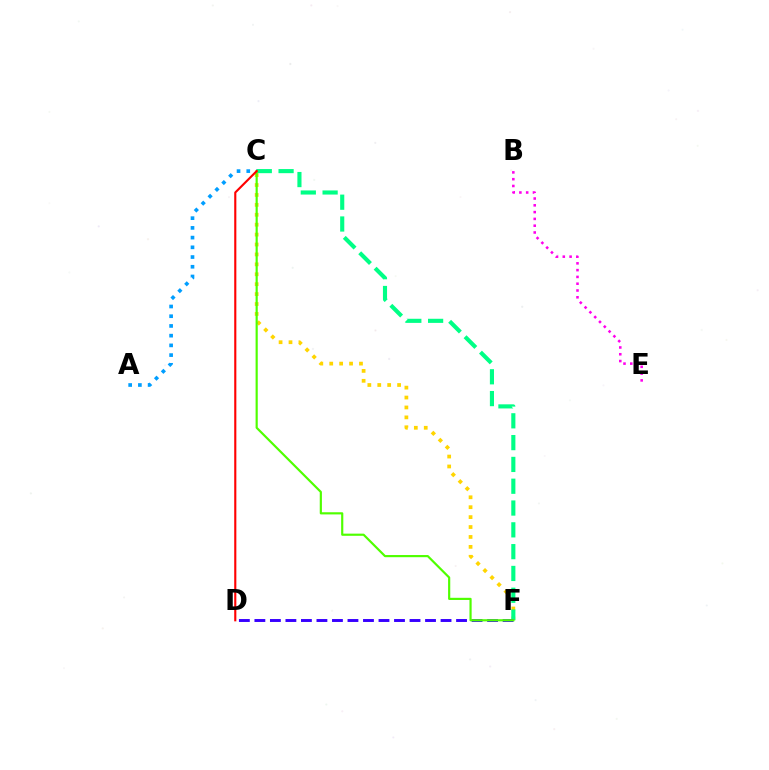{('C', 'F'): [{'color': '#ffd500', 'line_style': 'dotted', 'thickness': 2.69}, {'color': '#00ff86', 'line_style': 'dashed', 'thickness': 2.96}, {'color': '#4fff00', 'line_style': 'solid', 'thickness': 1.56}], ('B', 'E'): [{'color': '#ff00ed', 'line_style': 'dotted', 'thickness': 1.84}], ('D', 'F'): [{'color': '#3700ff', 'line_style': 'dashed', 'thickness': 2.11}], ('A', 'C'): [{'color': '#009eff', 'line_style': 'dotted', 'thickness': 2.64}], ('C', 'D'): [{'color': '#ff0000', 'line_style': 'solid', 'thickness': 1.53}]}